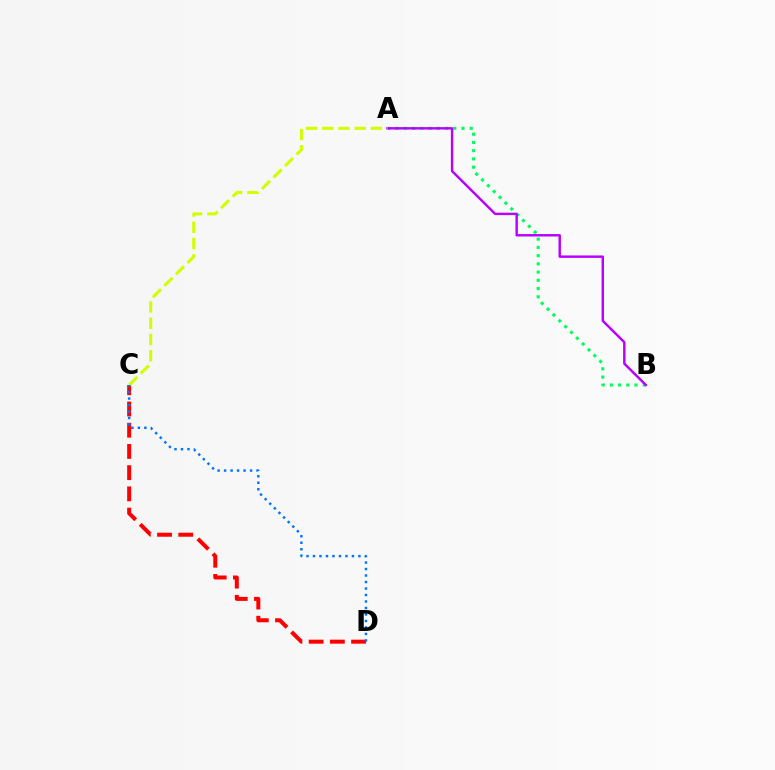{('A', 'B'): [{'color': '#00ff5c', 'line_style': 'dotted', 'thickness': 2.24}, {'color': '#b900ff', 'line_style': 'solid', 'thickness': 1.75}], ('C', 'D'): [{'color': '#ff0000', 'line_style': 'dashed', 'thickness': 2.88}, {'color': '#0074ff', 'line_style': 'dotted', 'thickness': 1.76}], ('A', 'C'): [{'color': '#d1ff00', 'line_style': 'dashed', 'thickness': 2.21}]}